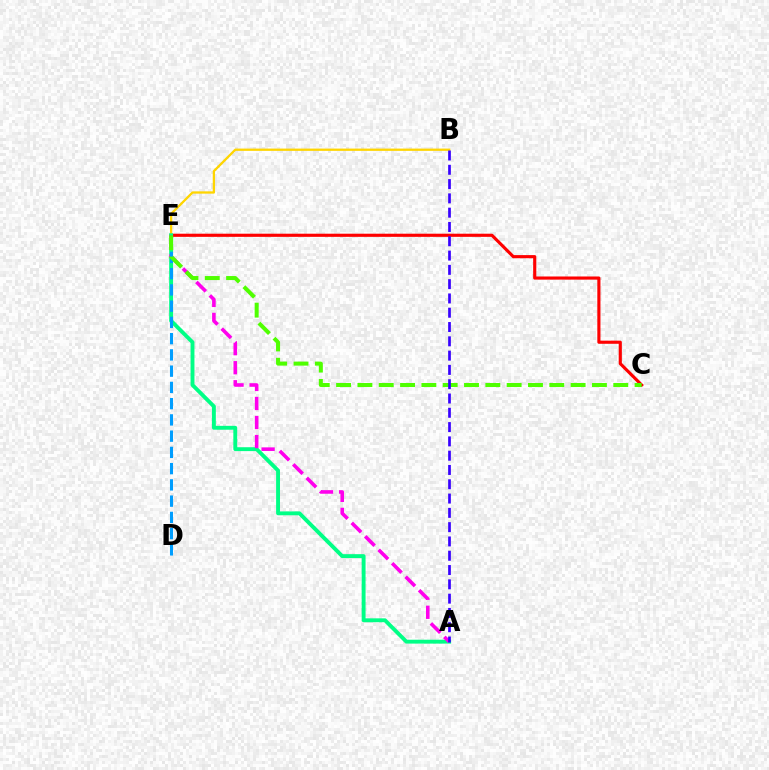{('C', 'E'): [{'color': '#ff0000', 'line_style': 'solid', 'thickness': 2.26}, {'color': '#4fff00', 'line_style': 'dashed', 'thickness': 2.9}], ('B', 'E'): [{'color': '#ffd500', 'line_style': 'solid', 'thickness': 1.64}], ('A', 'E'): [{'color': '#00ff86', 'line_style': 'solid', 'thickness': 2.8}, {'color': '#ff00ed', 'line_style': 'dashed', 'thickness': 2.59}], ('D', 'E'): [{'color': '#009eff', 'line_style': 'dashed', 'thickness': 2.21}], ('A', 'B'): [{'color': '#3700ff', 'line_style': 'dashed', 'thickness': 1.94}]}